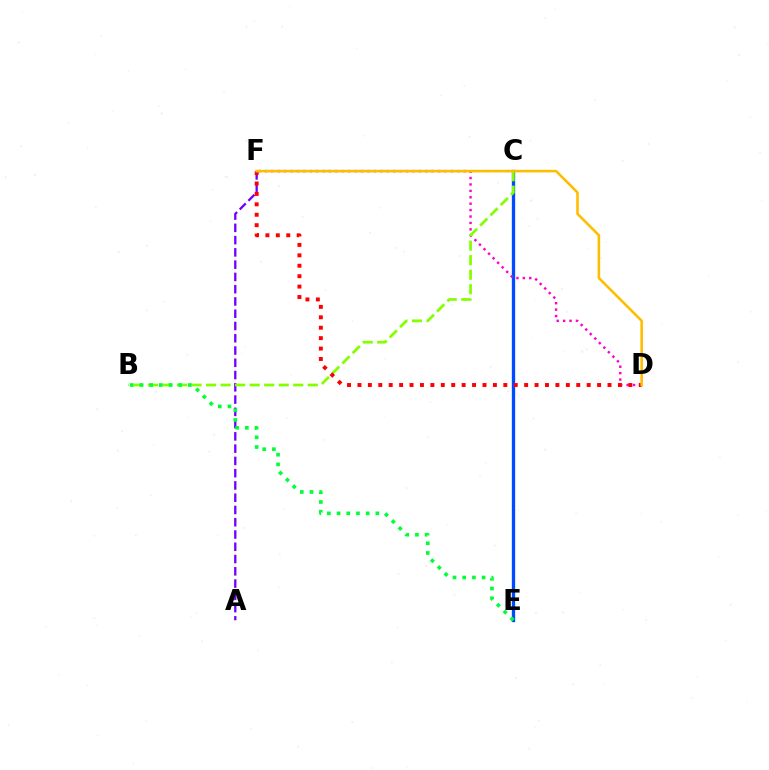{('C', 'E'): [{'color': '#004bff', 'line_style': 'solid', 'thickness': 2.39}], ('D', 'F'): [{'color': '#ff00cf', 'line_style': 'dotted', 'thickness': 1.74}, {'color': '#ff0000', 'line_style': 'dotted', 'thickness': 2.83}, {'color': '#ffbd00', 'line_style': 'solid', 'thickness': 1.86}], ('A', 'F'): [{'color': '#7200ff', 'line_style': 'dashed', 'thickness': 1.67}], ('C', 'F'): [{'color': '#00fff6', 'line_style': 'dashed', 'thickness': 1.55}], ('B', 'C'): [{'color': '#84ff00', 'line_style': 'dashed', 'thickness': 1.97}], ('B', 'E'): [{'color': '#00ff39', 'line_style': 'dotted', 'thickness': 2.63}]}